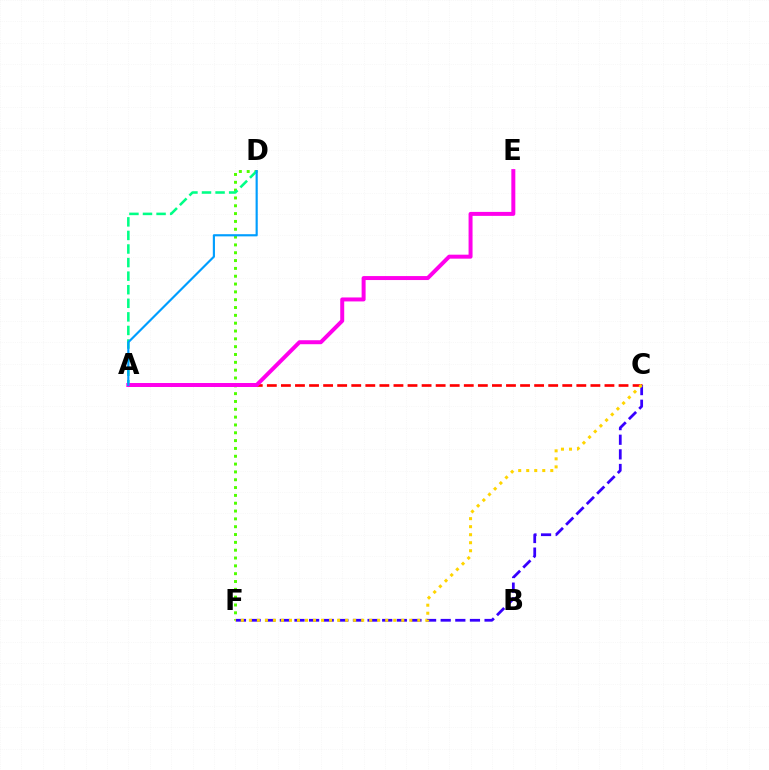{('D', 'F'): [{'color': '#4fff00', 'line_style': 'dotted', 'thickness': 2.13}], ('A', 'C'): [{'color': '#ff0000', 'line_style': 'dashed', 'thickness': 1.91}], ('A', 'D'): [{'color': '#00ff86', 'line_style': 'dashed', 'thickness': 1.84}, {'color': '#009eff', 'line_style': 'solid', 'thickness': 1.56}], ('A', 'E'): [{'color': '#ff00ed', 'line_style': 'solid', 'thickness': 2.86}], ('C', 'F'): [{'color': '#3700ff', 'line_style': 'dashed', 'thickness': 1.99}, {'color': '#ffd500', 'line_style': 'dotted', 'thickness': 2.18}]}